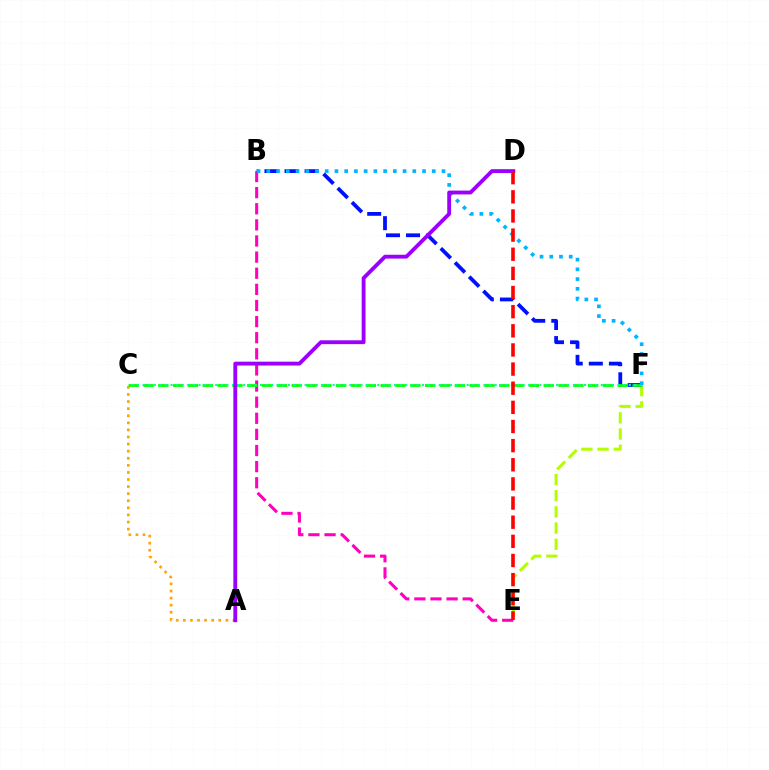{('E', 'F'): [{'color': '#b3ff00', 'line_style': 'dashed', 'thickness': 2.2}], ('A', 'C'): [{'color': '#ffa500', 'line_style': 'dotted', 'thickness': 1.93}], ('B', 'E'): [{'color': '#ff00bd', 'line_style': 'dashed', 'thickness': 2.19}], ('B', 'F'): [{'color': '#0010ff', 'line_style': 'dashed', 'thickness': 2.73}, {'color': '#00b5ff', 'line_style': 'dotted', 'thickness': 2.64}], ('C', 'F'): [{'color': '#08ff00', 'line_style': 'dashed', 'thickness': 2.01}, {'color': '#00ff9d', 'line_style': 'dotted', 'thickness': 1.52}], ('A', 'D'): [{'color': '#9b00ff', 'line_style': 'solid', 'thickness': 2.77}], ('D', 'E'): [{'color': '#ff0000', 'line_style': 'dashed', 'thickness': 2.6}]}